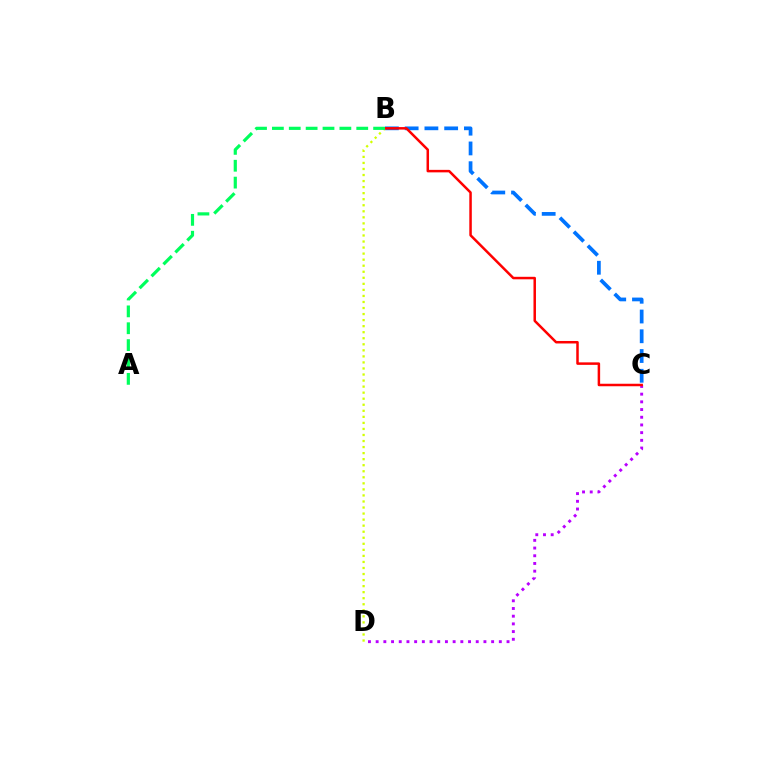{('B', 'C'): [{'color': '#0074ff', 'line_style': 'dashed', 'thickness': 2.68}, {'color': '#ff0000', 'line_style': 'solid', 'thickness': 1.8}], ('B', 'D'): [{'color': '#d1ff00', 'line_style': 'dotted', 'thickness': 1.64}], ('C', 'D'): [{'color': '#b900ff', 'line_style': 'dotted', 'thickness': 2.09}], ('A', 'B'): [{'color': '#00ff5c', 'line_style': 'dashed', 'thickness': 2.29}]}